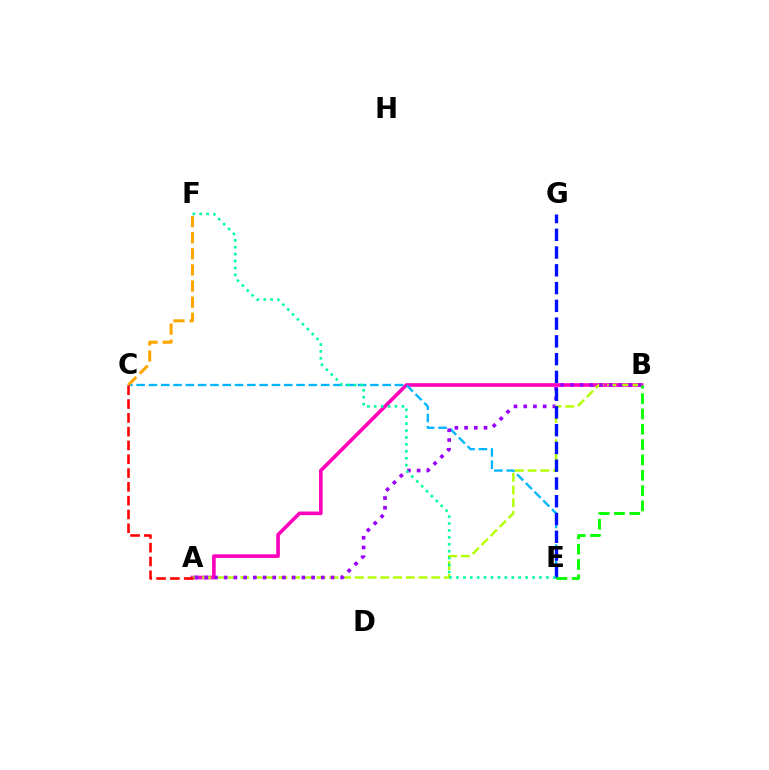{('A', 'B'): [{'color': '#ff00bd', 'line_style': 'solid', 'thickness': 2.6}, {'color': '#b3ff00', 'line_style': 'dashed', 'thickness': 1.73}, {'color': '#9b00ff', 'line_style': 'dotted', 'thickness': 2.64}], ('C', 'E'): [{'color': '#00b5ff', 'line_style': 'dashed', 'thickness': 1.67}], ('E', 'G'): [{'color': '#0010ff', 'line_style': 'dashed', 'thickness': 2.41}], ('B', 'E'): [{'color': '#08ff00', 'line_style': 'dashed', 'thickness': 2.08}], ('C', 'F'): [{'color': '#ffa500', 'line_style': 'dashed', 'thickness': 2.19}], ('E', 'F'): [{'color': '#00ff9d', 'line_style': 'dotted', 'thickness': 1.88}], ('A', 'C'): [{'color': '#ff0000', 'line_style': 'dashed', 'thickness': 1.88}]}